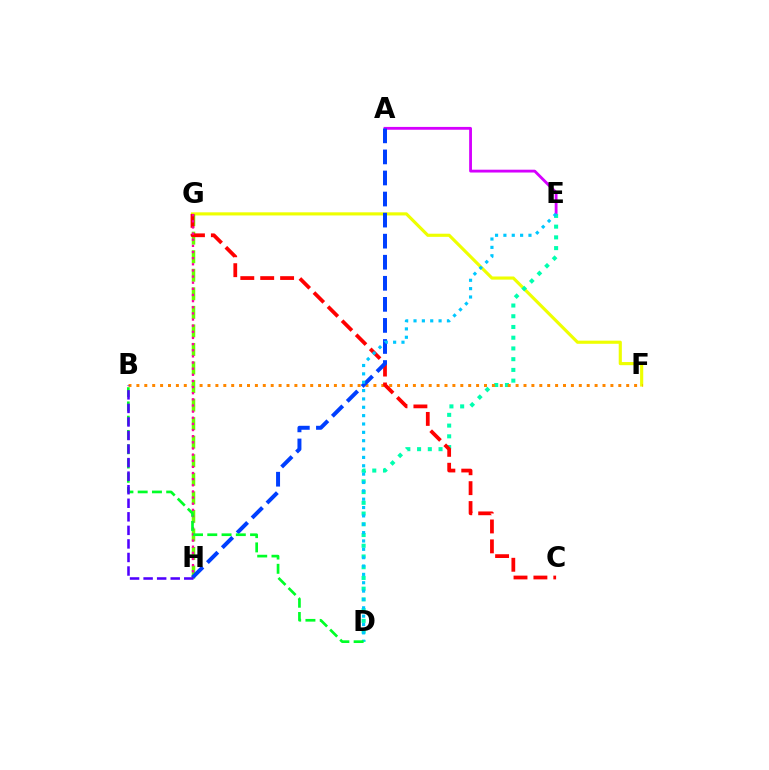{('A', 'E'): [{'color': '#d600ff', 'line_style': 'solid', 'thickness': 2.03}], ('F', 'G'): [{'color': '#eeff00', 'line_style': 'solid', 'thickness': 2.26}], ('D', 'E'): [{'color': '#00ffaf', 'line_style': 'dotted', 'thickness': 2.92}, {'color': '#00c7ff', 'line_style': 'dotted', 'thickness': 2.27}], ('B', 'F'): [{'color': '#ff8800', 'line_style': 'dotted', 'thickness': 2.15}], ('G', 'H'): [{'color': '#66ff00', 'line_style': 'dashed', 'thickness': 2.52}, {'color': '#ff00a0', 'line_style': 'dotted', 'thickness': 1.67}], ('C', 'G'): [{'color': '#ff0000', 'line_style': 'dashed', 'thickness': 2.7}], ('A', 'H'): [{'color': '#003fff', 'line_style': 'dashed', 'thickness': 2.86}], ('B', 'D'): [{'color': '#00ff27', 'line_style': 'dashed', 'thickness': 1.94}], ('B', 'H'): [{'color': '#4f00ff', 'line_style': 'dashed', 'thickness': 1.84}]}